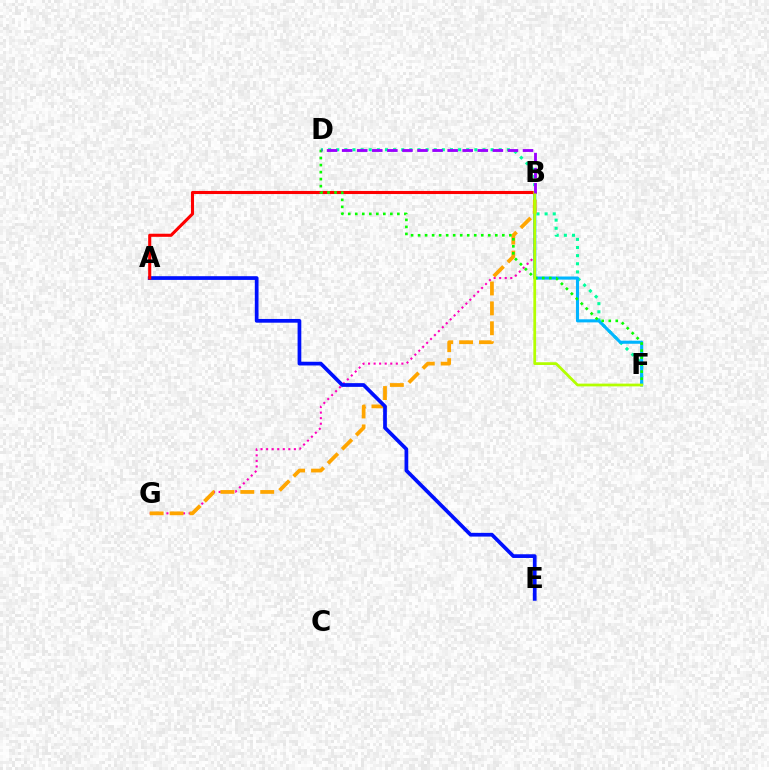{('D', 'F'): [{'color': '#00ff9d', 'line_style': 'dotted', 'thickness': 2.21}, {'color': '#08ff00', 'line_style': 'dotted', 'thickness': 1.91}], ('B', 'F'): [{'color': '#00b5ff', 'line_style': 'solid', 'thickness': 2.22}, {'color': '#b3ff00', 'line_style': 'solid', 'thickness': 1.98}], ('B', 'G'): [{'color': '#ff00bd', 'line_style': 'dotted', 'thickness': 1.51}, {'color': '#ffa500', 'line_style': 'dashed', 'thickness': 2.7}], ('A', 'E'): [{'color': '#0010ff', 'line_style': 'solid', 'thickness': 2.68}], ('A', 'B'): [{'color': '#ff0000', 'line_style': 'solid', 'thickness': 2.22}], ('B', 'D'): [{'color': '#9b00ff', 'line_style': 'dashed', 'thickness': 2.05}]}